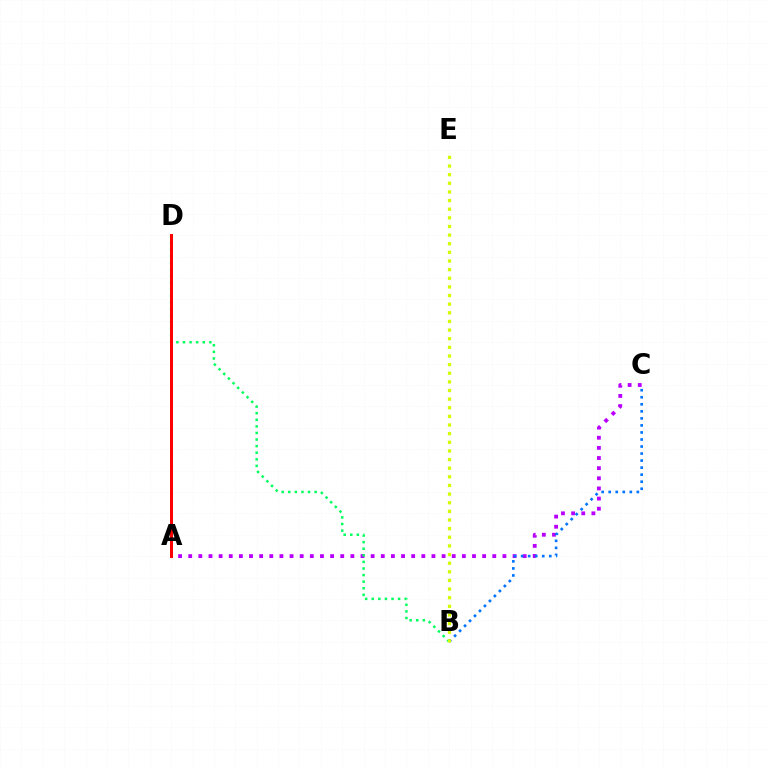{('A', 'C'): [{'color': '#b900ff', 'line_style': 'dotted', 'thickness': 2.75}], ('B', 'D'): [{'color': '#00ff5c', 'line_style': 'dotted', 'thickness': 1.79}], ('A', 'D'): [{'color': '#ff0000', 'line_style': 'solid', 'thickness': 2.15}], ('B', 'C'): [{'color': '#0074ff', 'line_style': 'dotted', 'thickness': 1.91}], ('B', 'E'): [{'color': '#d1ff00', 'line_style': 'dotted', 'thickness': 2.35}]}